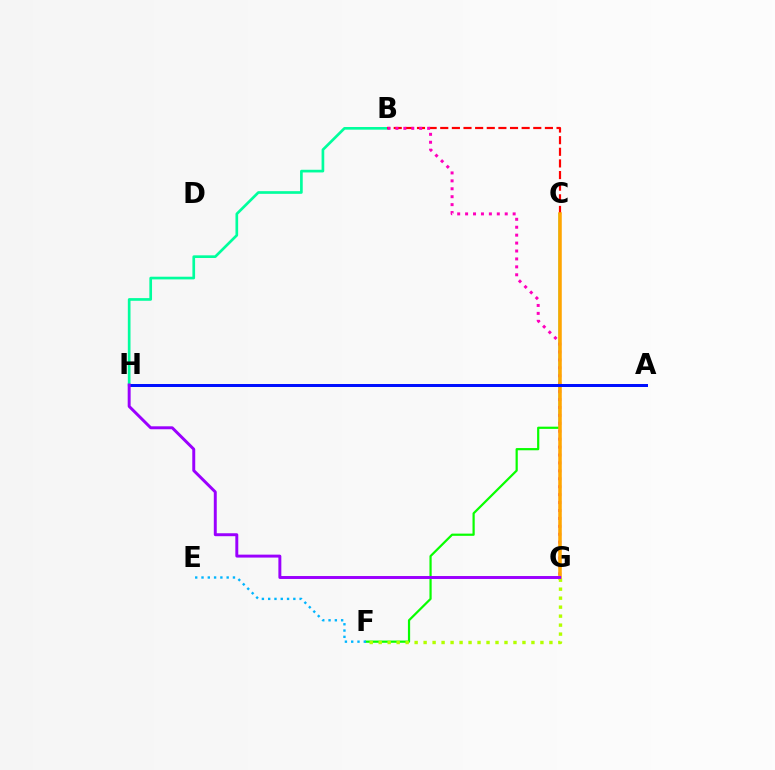{('C', 'F'): [{'color': '#08ff00', 'line_style': 'solid', 'thickness': 1.59}], ('B', 'H'): [{'color': '#00ff9d', 'line_style': 'solid', 'thickness': 1.93}], ('E', 'F'): [{'color': '#00b5ff', 'line_style': 'dotted', 'thickness': 1.71}], ('B', 'C'): [{'color': '#ff0000', 'line_style': 'dashed', 'thickness': 1.58}], ('B', 'G'): [{'color': '#ff00bd', 'line_style': 'dotted', 'thickness': 2.15}], ('C', 'G'): [{'color': '#ffa500', 'line_style': 'solid', 'thickness': 2.55}], ('F', 'G'): [{'color': '#b3ff00', 'line_style': 'dotted', 'thickness': 2.44}], ('A', 'H'): [{'color': '#0010ff', 'line_style': 'solid', 'thickness': 2.15}], ('G', 'H'): [{'color': '#9b00ff', 'line_style': 'solid', 'thickness': 2.12}]}